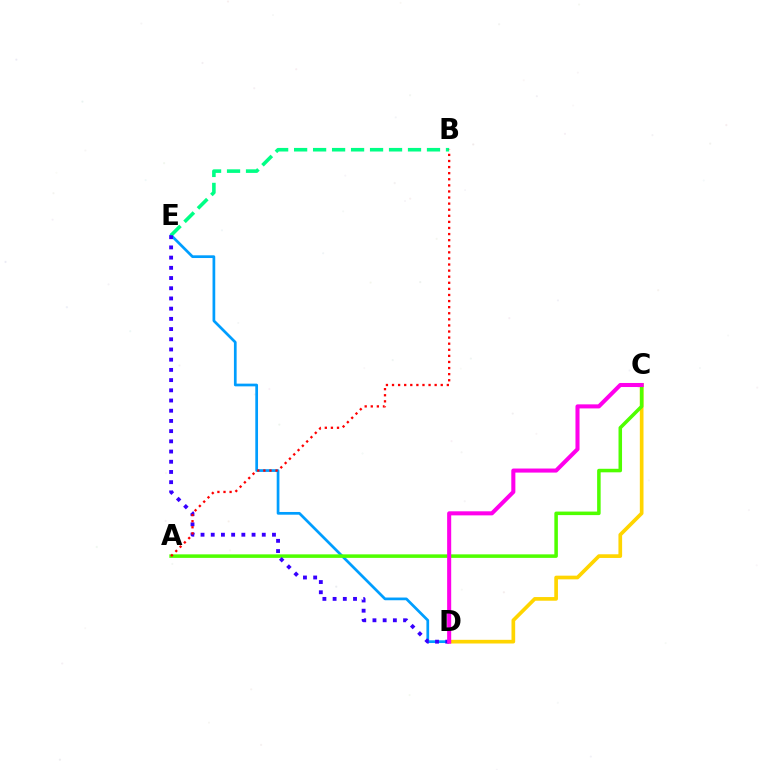{('D', 'E'): [{'color': '#009eff', 'line_style': 'solid', 'thickness': 1.95}, {'color': '#3700ff', 'line_style': 'dotted', 'thickness': 2.77}], ('C', 'D'): [{'color': '#ffd500', 'line_style': 'solid', 'thickness': 2.65}, {'color': '#ff00ed', 'line_style': 'solid', 'thickness': 2.92}], ('B', 'E'): [{'color': '#00ff86', 'line_style': 'dashed', 'thickness': 2.58}], ('A', 'C'): [{'color': '#4fff00', 'line_style': 'solid', 'thickness': 2.54}], ('A', 'B'): [{'color': '#ff0000', 'line_style': 'dotted', 'thickness': 1.65}]}